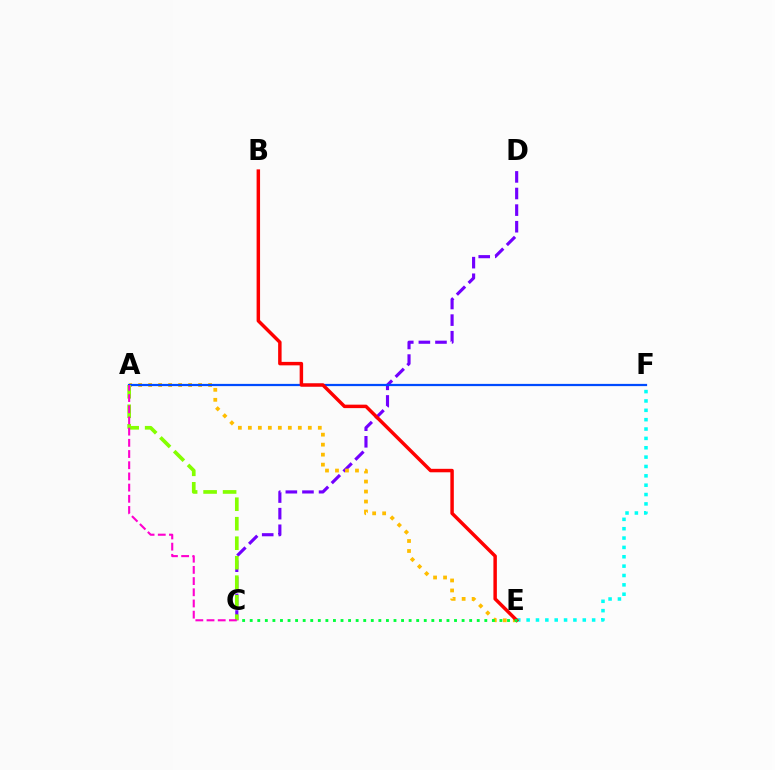{('C', 'D'): [{'color': '#7200ff', 'line_style': 'dashed', 'thickness': 2.26}], ('A', 'E'): [{'color': '#ffbd00', 'line_style': 'dotted', 'thickness': 2.72}], ('A', 'F'): [{'color': '#004bff', 'line_style': 'solid', 'thickness': 1.61}], ('E', 'F'): [{'color': '#00fff6', 'line_style': 'dotted', 'thickness': 2.54}], ('B', 'E'): [{'color': '#ff0000', 'line_style': 'solid', 'thickness': 2.49}], ('A', 'C'): [{'color': '#84ff00', 'line_style': 'dashed', 'thickness': 2.65}, {'color': '#ff00cf', 'line_style': 'dashed', 'thickness': 1.52}], ('C', 'E'): [{'color': '#00ff39', 'line_style': 'dotted', 'thickness': 2.06}]}